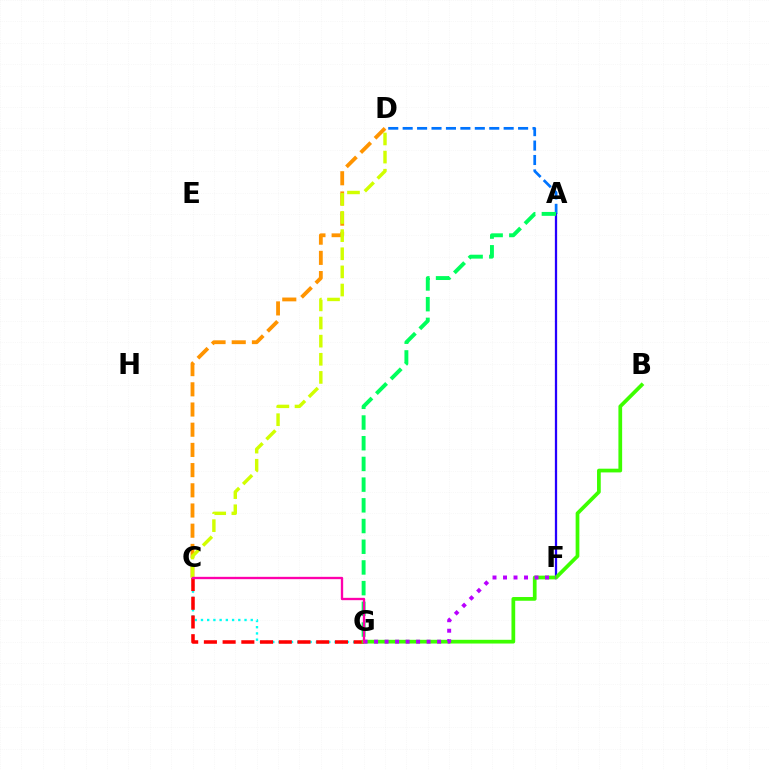{('C', 'D'): [{'color': '#ff9400', 'line_style': 'dashed', 'thickness': 2.74}, {'color': '#d1ff00', 'line_style': 'dashed', 'thickness': 2.46}], ('A', 'D'): [{'color': '#0074ff', 'line_style': 'dashed', 'thickness': 1.96}], ('A', 'F'): [{'color': '#2500ff', 'line_style': 'solid', 'thickness': 1.64}], ('C', 'G'): [{'color': '#00fff6', 'line_style': 'dotted', 'thickness': 1.69}, {'color': '#ff0000', 'line_style': 'dashed', 'thickness': 2.54}, {'color': '#ff00ac', 'line_style': 'solid', 'thickness': 1.68}], ('B', 'G'): [{'color': '#3dff00', 'line_style': 'solid', 'thickness': 2.68}], ('F', 'G'): [{'color': '#b900ff', 'line_style': 'dotted', 'thickness': 2.85}], ('A', 'G'): [{'color': '#00ff5c', 'line_style': 'dashed', 'thickness': 2.81}]}